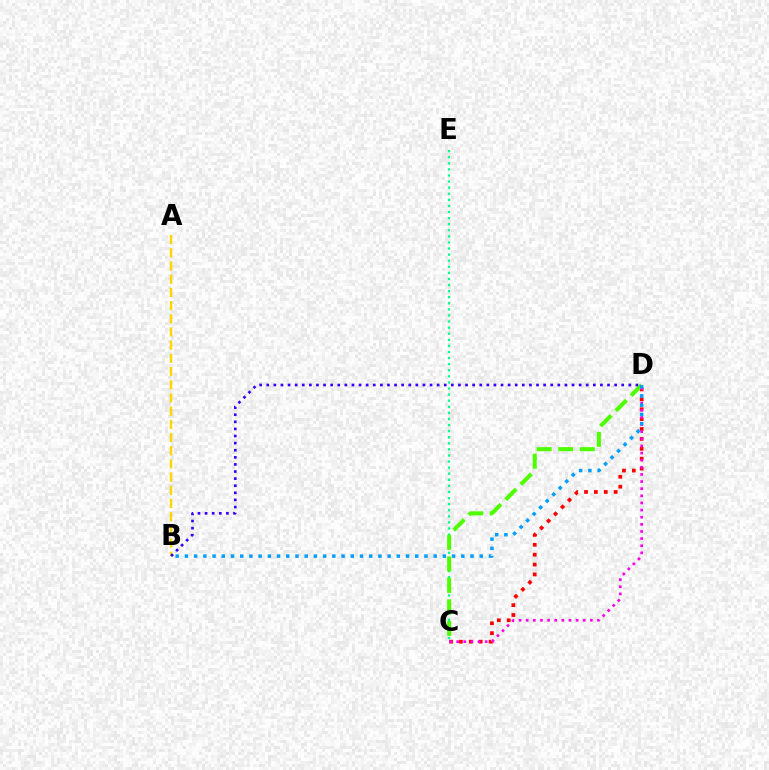{('C', 'E'): [{'color': '#00ff86', 'line_style': 'dotted', 'thickness': 1.65}], ('C', 'D'): [{'color': '#ff0000', 'line_style': 'dotted', 'thickness': 2.69}, {'color': '#4fff00', 'line_style': 'dashed', 'thickness': 2.92}, {'color': '#ff00ed', 'line_style': 'dotted', 'thickness': 1.94}], ('A', 'B'): [{'color': '#ffd500', 'line_style': 'dashed', 'thickness': 1.79}], ('B', 'D'): [{'color': '#009eff', 'line_style': 'dotted', 'thickness': 2.5}, {'color': '#3700ff', 'line_style': 'dotted', 'thickness': 1.93}]}